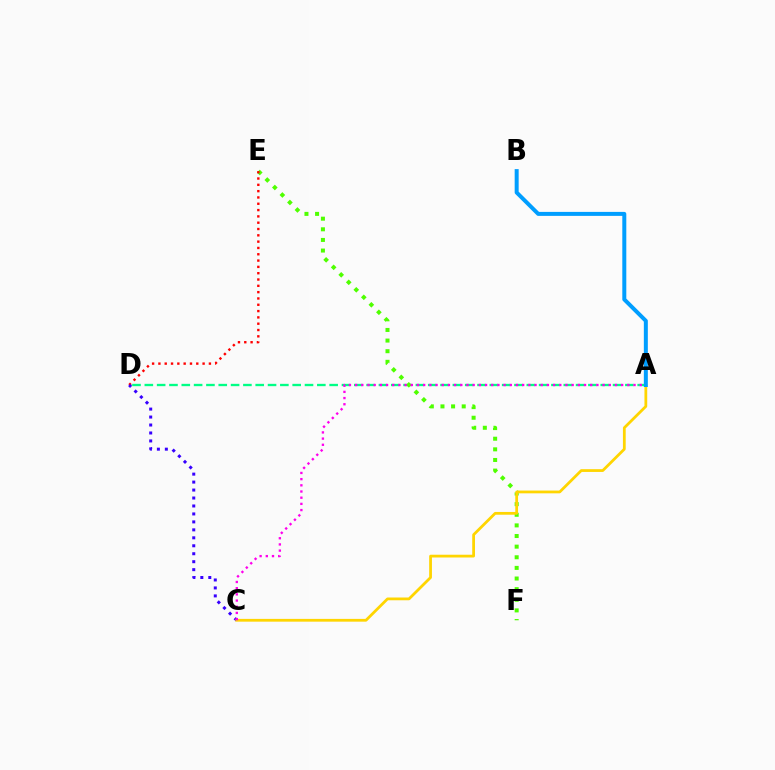{('A', 'D'): [{'color': '#00ff86', 'line_style': 'dashed', 'thickness': 1.67}], ('E', 'F'): [{'color': '#4fff00', 'line_style': 'dotted', 'thickness': 2.89}], ('D', 'E'): [{'color': '#ff0000', 'line_style': 'dotted', 'thickness': 1.72}], ('C', 'D'): [{'color': '#3700ff', 'line_style': 'dotted', 'thickness': 2.16}], ('A', 'C'): [{'color': '#ffd500', 'line_style': 'solid', 'thickness': 2.0}, {'color': '#ff00ed', 'line_style': 'dotted', 'thickness': 1.68}], ('A', 'B'): [{'color': '#009eff', 'line_style': 'solid', 'thickness': 2.87}]}